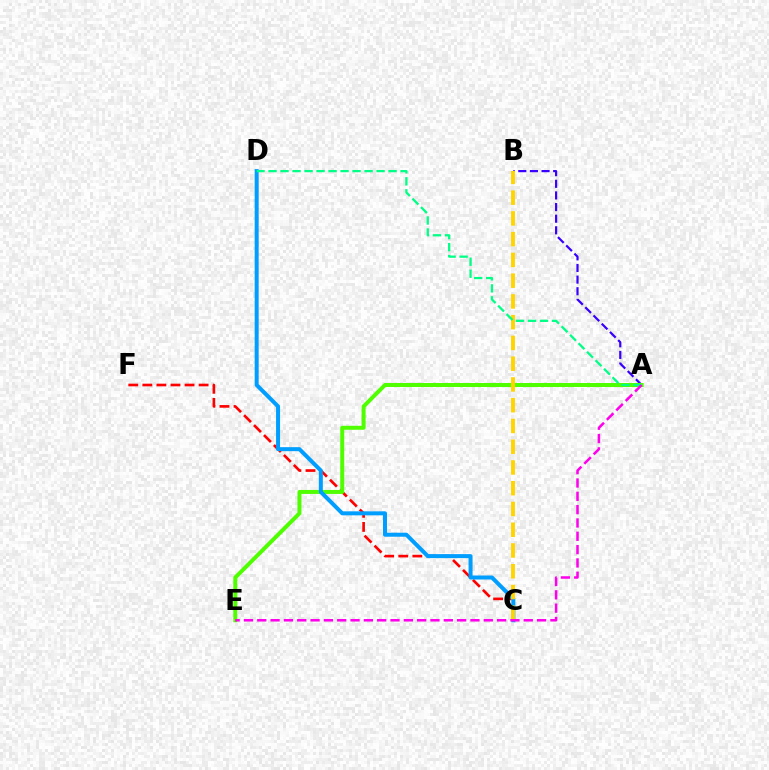{('A', 'B'): [{'color': '#3700ff', 'line_style': 'dashed', 'thickness': 1.58}], ('C', 'F'): [{'color': '#ff0000', 'line_style': 'dashed', 'thickness': 1.91}], ('A', 'E'): [{'color': '#4fff00', 'line_style': 'solid', 'thickness': 2.86}, {'color': '#ff00ed', 'line_style': 'dashed', 'thickness': 1.81}], ('C', 'D'): [{'color': '#009eff', 'line_style': 'solid', 'thickness': 2.88}], ('B', 'C'): [{'color': '#ffd500', 'line_style': 'dashed', 'thickness': 2.82}], ('A', 'D'): [{'color': '#00ff86', 'line_style': 'dashed', 'thickness': 1.63}]}